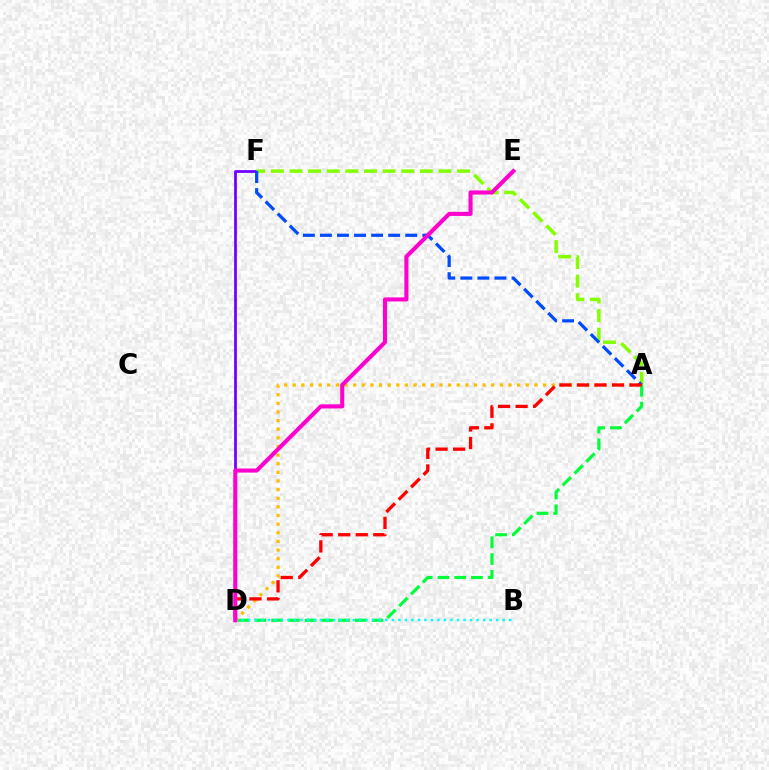{('A', 'D'): [{'color': '#00ff39', 'line_style': 'dashed', 'thickness': 2.27}, {'color': '#ffbd00', 'line_style': 'dotted', 'thickness': 2.34}, {'color': '#ff0000', 'line_style': 'dashed', 'thickness': 2.38}], ('D', 'F'): [{'color': '#7200ff', 'line_style': 'solid', 'thickness': 1.98}], ('B', 'D'): [{'color': '#00fff6', 'line_style': 'dotted', 'thickness': 1.77}], ('A', 'F'): [{'color': '#84ff00', 'line_style': 'dashed', 'thickness': 2.53}, {'color': '#004bff', 'line_style': 'dashed', 'thickness': 2.32}], ('D', 'E'): [{'color': '#ff00cf', 'line_style': 'solid', 'thickness': 2.94}]}